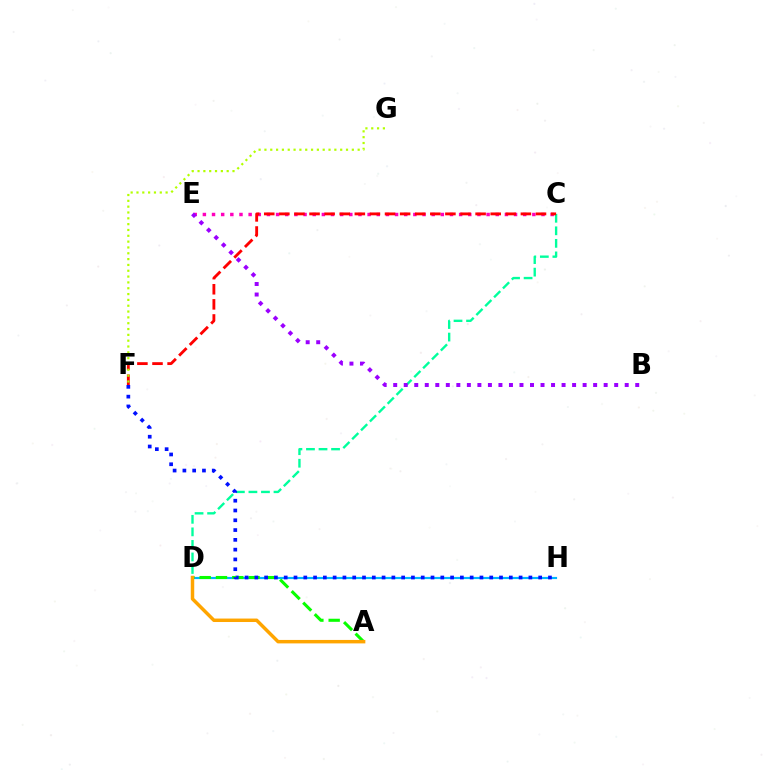{('C', 'E'): [{'color': '#ff00bd', 'line_style': 'dotted', 'thickness': 2.49}], ('C', 'D'): [{'color': '#00ff9d', 'line_style': 'dashed', 'thickness': 1.7}], ('D', 'H'): [{'color': '#00b5ff', 'line_style': 'solid', 'thickness': 1.56}], ('A', 'D'): [{'color': '#08ff00', 'line_style': 'dashed', 'thickness': 2.21}, {'color': '#ffa500', 'line_style': 'solid', 'thickness': 2.49}], ('C', 'F'): [{'color': '#ff0000', 'line_style': 'dashed', 'thickness': 2.05}], ('F', 'G'): [{'color': '#b3ff00', 'line_style': 'dotted', 'thickness': 1.58}], ('B', 'E'): [{'color': '#9b00ff', 'line_style': 'dotted', 'thickness': 2.86}], ('F', 'H'): [{'color': '#0010ff', 'line_style': 'dotted', 'thickness': 2.66}]}